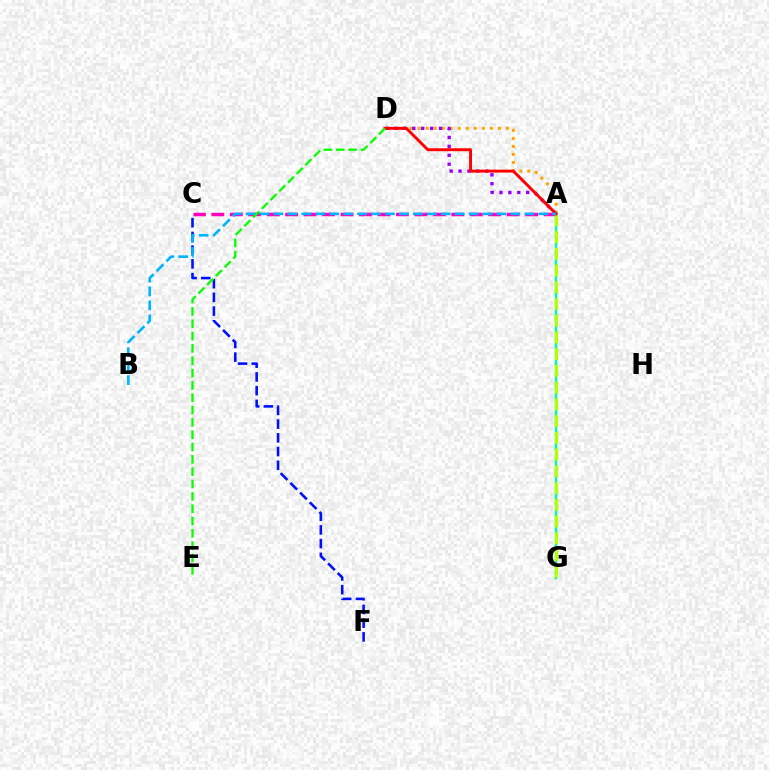{('A', 'G'): [{'color': '#00ff9d', 'line_style': 'solid', 'thickness': 1.71}, {'color': '#b3ff00', 'line_style': 'dashed', 'thickness': 2.27}], ('A', 'C'): [{'color': '#ff00bd', 'line_style': 'dashed', 'thickness': 2.51}], ('A', 'D'): [{'color': '#ffa500', 'line_style': 'dotted', 'thickness': 2.18}, {'color': '#9b00ff', 'line_style': 'dotted', 'thickness': 2.42}, {'color': '#ff0000', 'line_style': 'solid', 'thickness': 2.09}], ('C', 'F'): [{'color': '#0010ff', 'line_style': 'dashed', 'thickness': 1.86}], ('A', 'B'): [{'color': '#00b5ff', 'line_style': 'dashed', 'thickness': 1.89}], ('D', 'E'): [{'color': '#08ff00', 'line_style': 'dashed', 'thickness': 1.67}]}